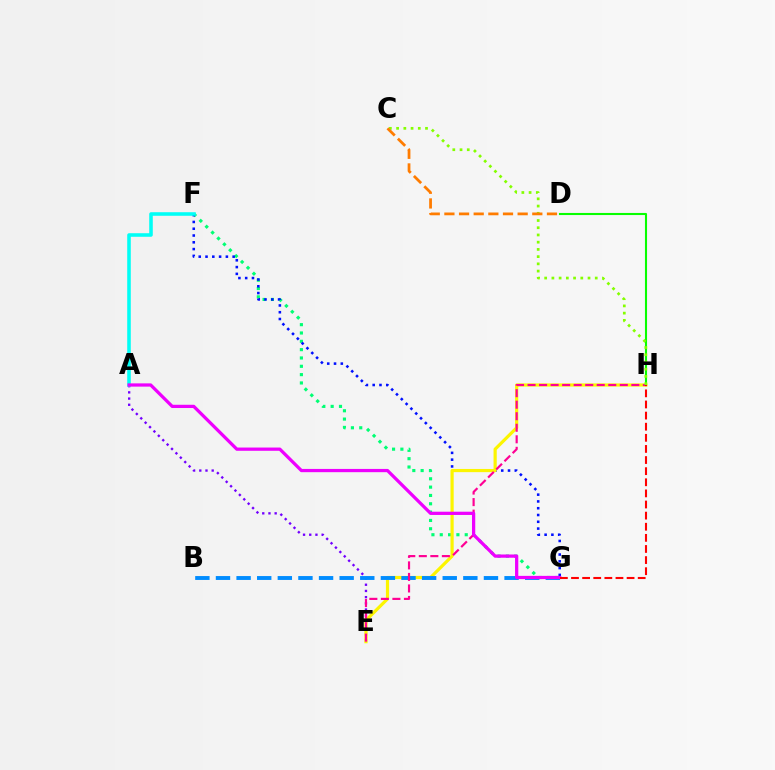{('F', 'G'): [{'color': '#00ff74', 'line_style': 'dotted', 'thickness': 2.26}, {'color': '#0010ff', 'line_style': 'dotted', 'thickness': 1.84}], ('D', 'H'): [{'color': '#08ff00', 'line_style': 'solid', 'thickness': 1.51}], ('A', 'E'): [{'color': '#7200ff', 'line_style': 'dotted', 'thickness': 1.68}], ('E', 'H'): [{'color': '#fcf500', 'line_style': 'solid', 'thickness': 2.3}, {'color': '#ff0094', 'line_style': 'dashed', 'thickness': 1.57}], ('B', 'G'): [{'color': '#008cff', 'line_style': 'dashed', 'thickness': 2.8}], ('A', 'F'): [{'color': '#00fff6', 'line_style': 'solid', 'thickness': 2.56}], ('A', 'G'): [{'color': '#ee00ff', 'line_style': 'solid', 'thickness': 2.34}], ('C', 'H'): [{'color': '#84ff00', 'line_style': 'dotted', 'thickness': 1.96}], ('G', 'H'): [{'color': '#ff0000', 'line_style': 'dashed', 'thickness': 1.51}], ('C', 'D'): [{'color': '#ff7c00', 'line_style': 'dashed', 'thickness': 1.99}]}